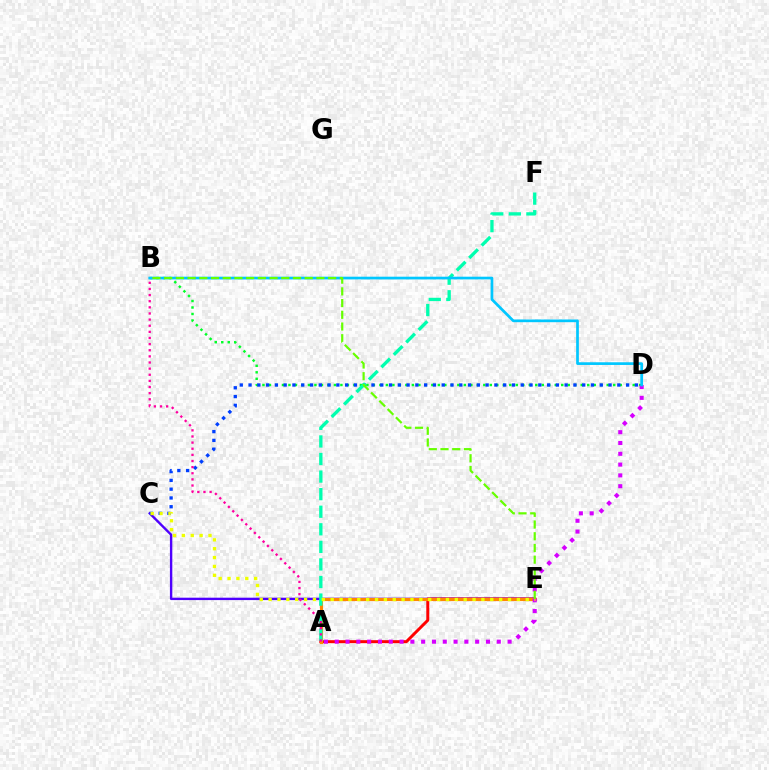{('A', 'E'): [{'color': '#ff0000', 'line_style': 'solid', 'thickness': 2.13}, {'color': '#ff8800', 'line_style': 'solid', 'thickness': 2.26}], ('C', 'E'): [{'color': '#4f00ff', 'line_style': 'solid', 'thickness': 1.72}, {'color': '#eeff00', 'line_style': 'dotted', 'thickness': 2.41}], ('B', 'D'): [{'color': '#00ff27', 'line_style': 'dotted', 'thickness': 1.76}, {'color': '#00c7ff', 'line_style': 'solid', 'thickness': 1.95}], ('C', 'D'): [{'color': '#003fff', 'line_style': 'dotted', 'thickness': 2.39}], ('A', 'D'): [{'color': '#d600ff', 'line_style': 'dotted', 'thickness': 2.93}], ('A', 'F'): [{'color': '#00ffaf', 'line_style': 'dashed', 'thickness': 2.39}], ('A', 'B'): [{'color': '#ff00a0', 'line_style': 'dotted', 'thickness': 1.67}], ('B', 'E'): [{'color': '#66ff00', 'line_style': 'dashed', 'thickness': 1.59}]}